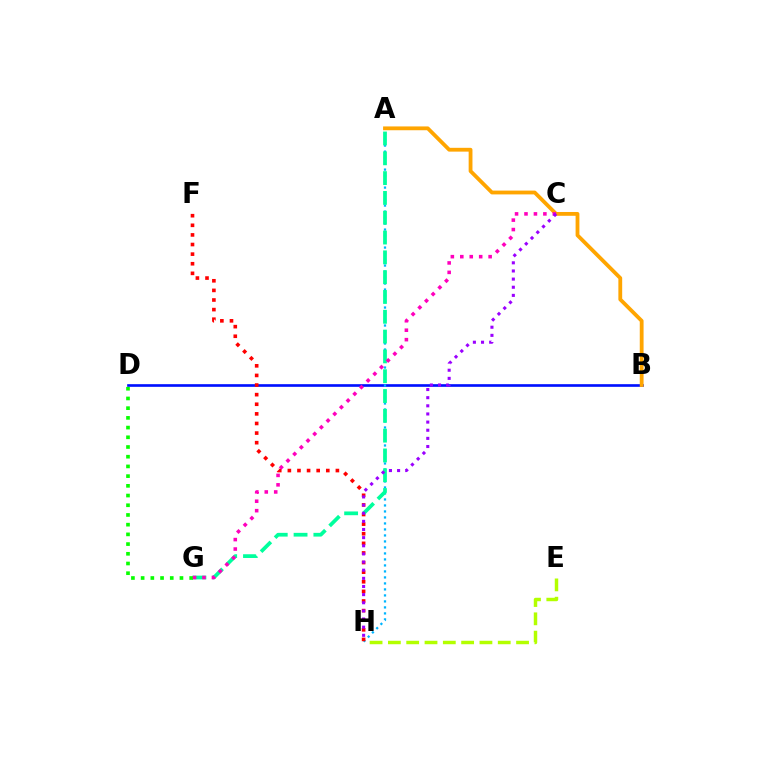{('B', 'D'): [{'color': '#0010ff', 'line_style': 'solid', 'thickness': 1.91}], ('A', 'H'): [{'color': '#00b5ff', 'line_style': 'dotted', 'thickness': 1.63}], ('F', 'H'): [{'color': '#ff0000', 'line_style': 'dotted', 'thickness': 2.61}], ('A', 'B'): [{'color': '#ffa500', 'line_style': 'solid', 'thickness': 2.74}], ('A', 'G'): [{'color': '#00ff9d', 'line_style': 'dashed', 'thickness': 2.69}], ('D', 'G'): [{'color': '#08ff00', 'line_style': 'dotted', 'thickness': 2.64}], ('E', 'H'): [{'color': '#b3ff00', 'line_style': 'dashed', 'thickness': 2.49}], ('C', 'G'): [{'color': '#ff00bd', 'line_style': 'dotted', 'thickness': 2.57}], ('C', 'H'): [{'color': '#9b00ff', 'line_style': 'dotted', 'thickness': 2.21}]}